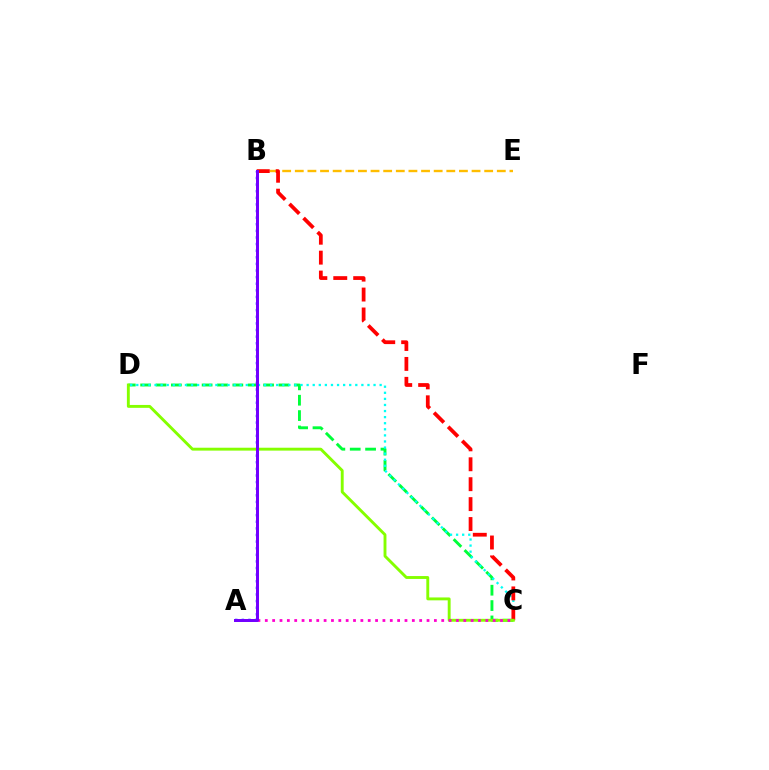{('C', 'D'): [{'color': '#00ff39', 'line_style': 'dashed', 'thickness': 2.09}, {'color': '#00fff6', 'line_style': 'dotted', 'thickness': 1.65}, {'color': '#84ff00', 'line_style': 'solid', 'thickness': 2.08}], ('B', 'E'): [{'color': '#ffbd00', 'line_style': 'dashed', 'thickness': 1.72}], ('B', 'C'): [{'color': '#ff0000', 'line_style': 'dashed', 'thickness': 2.71}], ('A', 'B'): [{'color': '#004bff', 'line_style': 'dotted', 'thickness': 1.8}, {'color': '#7200ff', 'line_style': 'solid', 'thickness': 2.15}], ('A', 'C'): [{'color': '#ff00cf', 'line_style': 'dotted', 'thickness': 2.0}]}